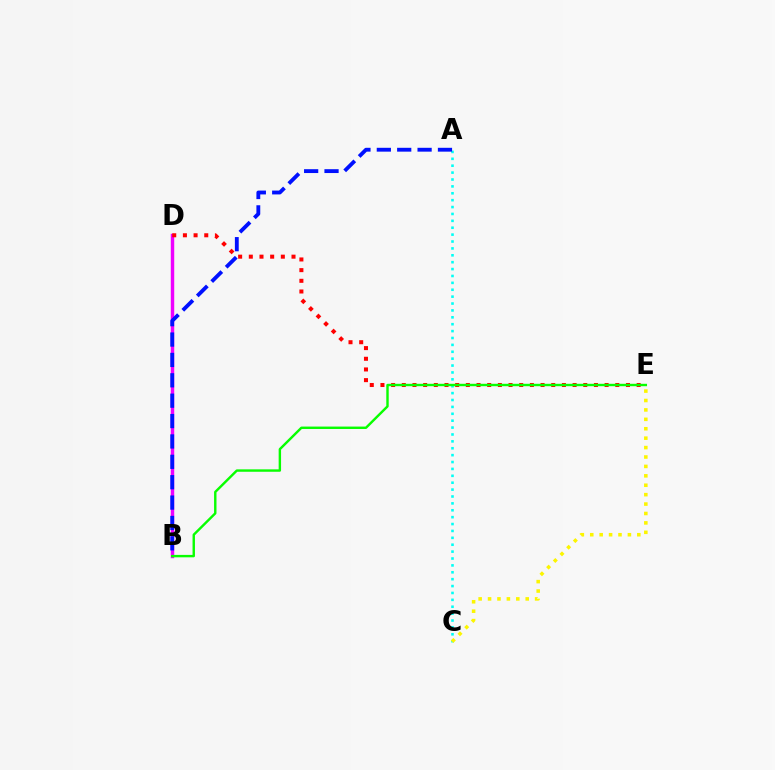{('A', 'C'): [{'color': '#00fff6', 'line_style': 'dotted', 'thickness': 1.87}], ('B', 'D'): [{'color': '#ee00ff', 'line_style': 'solid', 'thickness': 2.48}], ('D', 'E'): [{'color': '#ff0000', 'line_style': 'dotted', 'thickness': 2.9}], ('B', 'E'): [{'color': '#08ff00', 'line_style': 'solid', 'thickness': 1.74}], ('C', 'E'): [{'color': '#fcf500', 'line_style': 'dotted', 'thickness': 2.56}], ('A', 'B'): [{'color': '#0010ff', 'line_style': 'dashed', 'thickness': 2.77}]}